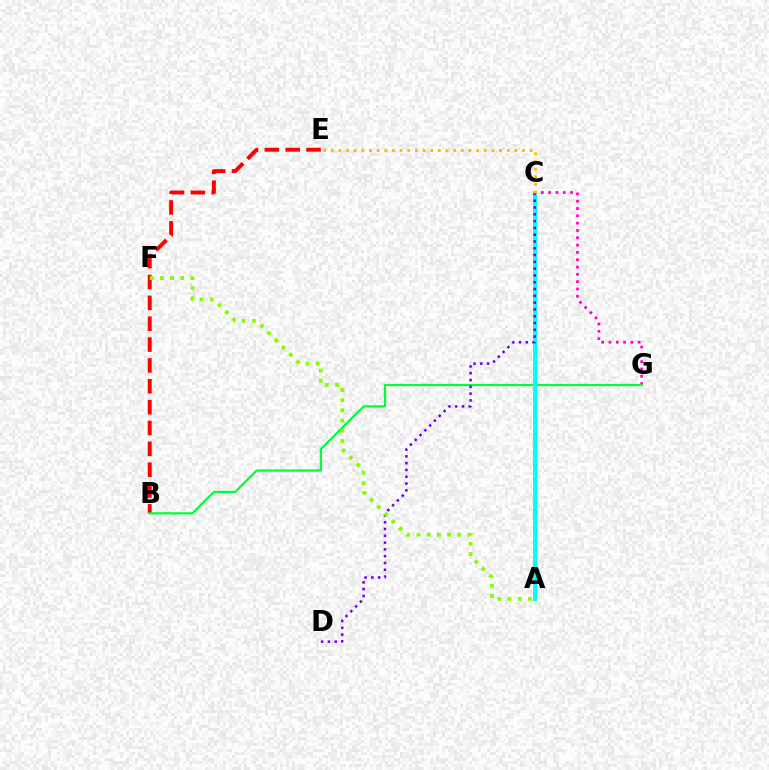{('C', 'G'): [{'color': '#ff00cf', 'line_style': 'dotted', 'thickness': 1.99}], ('B', 'E'): [{'color': '#ff0000', 'line_style': 'dashed', 'thickness': 2.83}], ('B', 'G'): [{'color': '#00ff39', 'line_style': 'solid', 'thickness': 1.6}], ('A', 'C'): [{'color': '#004bff', 'line_style': 'solid', 'thickness': 1.91}, {'color': '#00fff6', 'line_style': 'solid', 'thickness': 2.8}], ('C', 'D'): [{'color': '#7200ff', 'line_style': 'dotted', 'thickness': 1.85}], ('C', 'E'): [{'color': '#ffbd00', 'line_style': 'dotted', 'thickness': 2.08}], ('A', 'F'): [{'color': '#84ff00', 'line_style': 'dotted', 'thickness': 2.77}]}